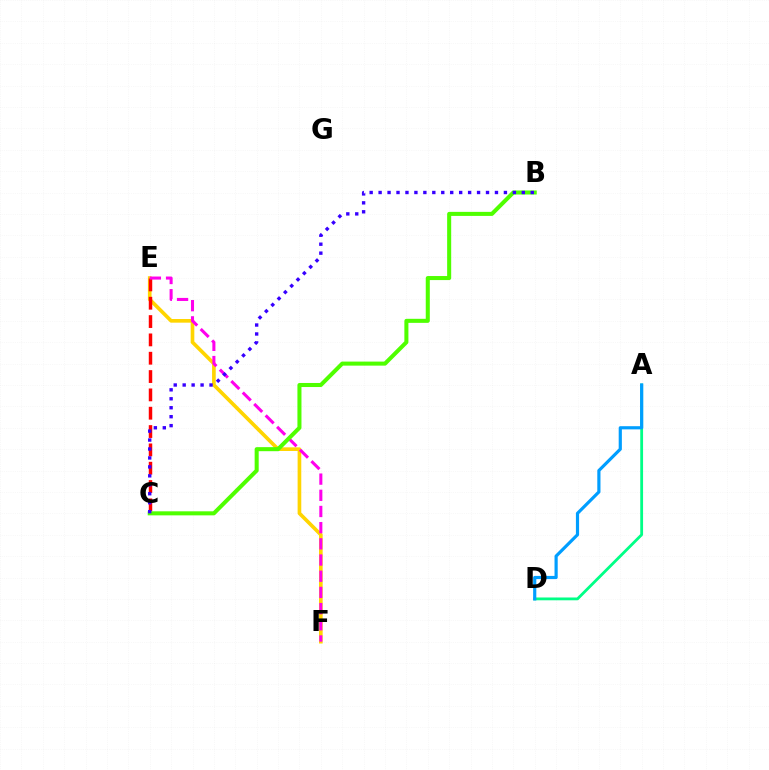{('A', 'D'): [{'color': '#00ff86', 'line_style': 'solid', 'thickness': 2.02}, {'color': '#009eff', 'line_style': 'solid', 'thickness': 2.29}], ('E', 'F'): [{'color': '#ffd500', 'line_style': 'solid', 'thickness': 2.63}, {'color': '#ff00ed', 'line_style': 'dashed', 'thickness': 2.2}], ('C', 'E'): [{'color': '#ff0000', 'line_style': 'dashed', 'thickness': 2.49}], ('B', 'C'): [{'color': '#4fff00', 'line_style': 'solid', 'thickness': 2.91}, {'color': '#3700ff', 'line_style': 'dotted', 'thickness': 2.43}]}